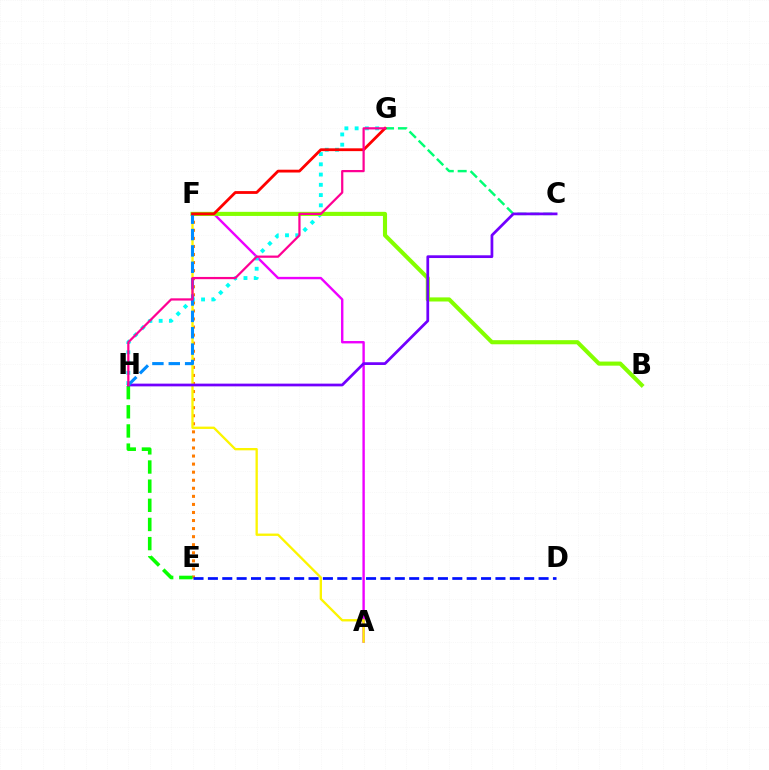{('E', 'F'): [{'color': '#ff7c00', 'line_style': 'dotted', 'thickness': 2.19}], ('A', 'F'): [{'color': '#ee00ff', 'line_style': 'solid', 'thickness': 1.72}, {'color': '#fcf500', 'line_style': 'solid', 'thickness': 1.67}], ('D', 'E'): [{'color': '#0010ff', 'line_style': 'dashed', 'thickness': 1.95}], ('G', 'H'): [{'color': '#00fff6', 'line_style': 'dotted', 'thickness': 2.79}, {'color': '#ff0094', 'line_style': 'solid', 'thickness': 1.61}], ('E', 'H'): [{'color': '#08ff00', 'line_style': 'dashed', 'thickness': 2.6}], ('C', 'G'): [{'color': '#00ff74', 'line_style': 'dashed', 'thickness': 1.75}], ('B', 'F'): [{'color': '#84ff00', 'line_style': 'solid', 'thickness': 2.96}], ('C', 'H'): [{'color': '#7200ff', 'line_style': 'solid', 'thickness': 1.97}], ('F', 'H'): [{'color': '#008cff', 'line_style': 'dashed', 'thickness': 2.22}], ('F', 'G'): [{'color': '#ff0000', 'line_style': 'solid', 'thickness': 2.02}]}